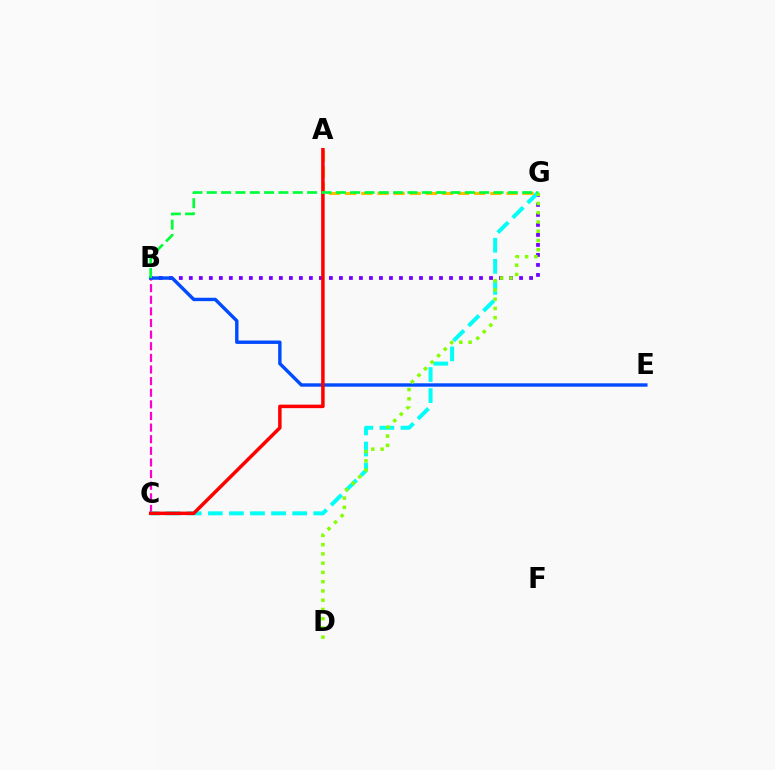{('B', 'G'): [{'color': '#7200ff', 'line_style': 'dotted', 'thickness': 2.72}, {'color': '#00ff39', 'line_style': 'dashed', 'thickness': 1.95}], ('B', 'C'): [{'color': '#ff00cf', 'line_style': 'dashed', 'thickness': 1.58}], ('C', 'G'): [{'color': '#00fff6', 'line_style': 'dashed', 'thickness': 2.87}], ('B', 'E'): [{'color': '#004bff', 'line_style': 'solid', 'thickness': 2.45}], ('A', 'G'): [{'color': '#ffbd00', 'line_style': 'dashed', 'thickness': 2.19}], ('D', 'G'): [{'color': '#84ff00', 'line_style': 'dotted', 'thickness': 2.51}], ('A', 'C'): [{'color': '#ff0000', 'line_style': 'solid', 'thickness': 2.52}]}